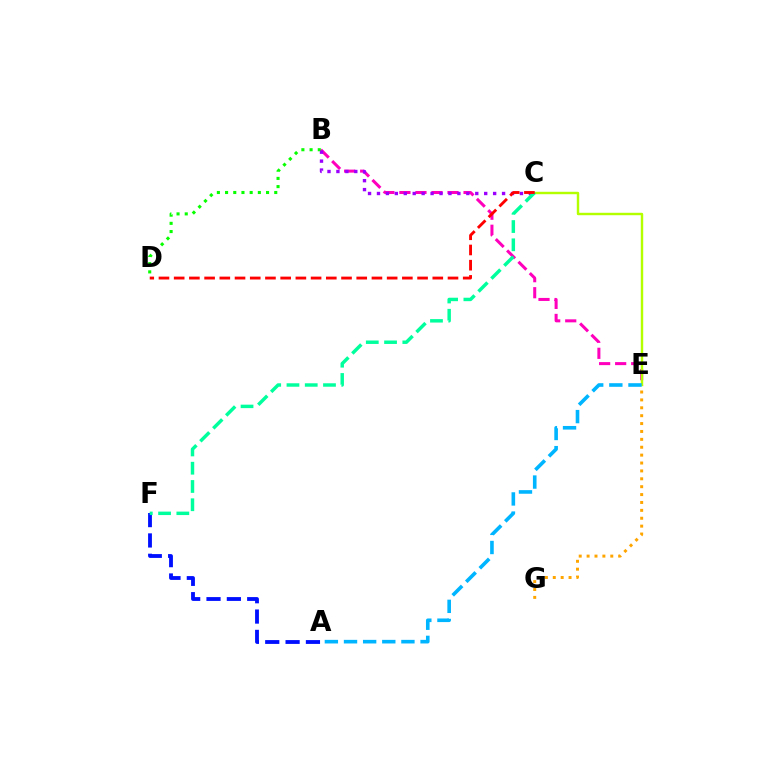{('B', 'E'): [{'color': '#ff00bd', 'line_style': 'dashed', 'thickness': 2.18}], ('A', 'F'): [{'color': '#0010ff', 'line_style': 'dashed', 'thickness': 2.76}], ('B', 'D'): [{'color': '#08ff00', 'line_style': 'dotted', 'thickness': 2.23}], ('E', 'G'): [{'color': '#ffa500', 'line_style': 'dotted', 'thickness': 2.14}], ('B', 'C'): [{'color': '#9b00ff', 'line_style': 'dotted', 'thickness': 2.43}], ('C', 'E'): [{'color': '#b3ff00', 'line_style': 'solid', 'thickness': 1.75}], ('C', 'F'): [{'color': '#00ff9d', 'line_style': 'dashed', 'thickness': 2.48}], ('A', 'E'): [{'color': '#00b5ff', 'line_style': 'dashed', 'thickness': 2.6}], ('C', 'D'): [{'color': '#ff0000', 'line_style': 'dashed', 'thickness': 2.07}]}